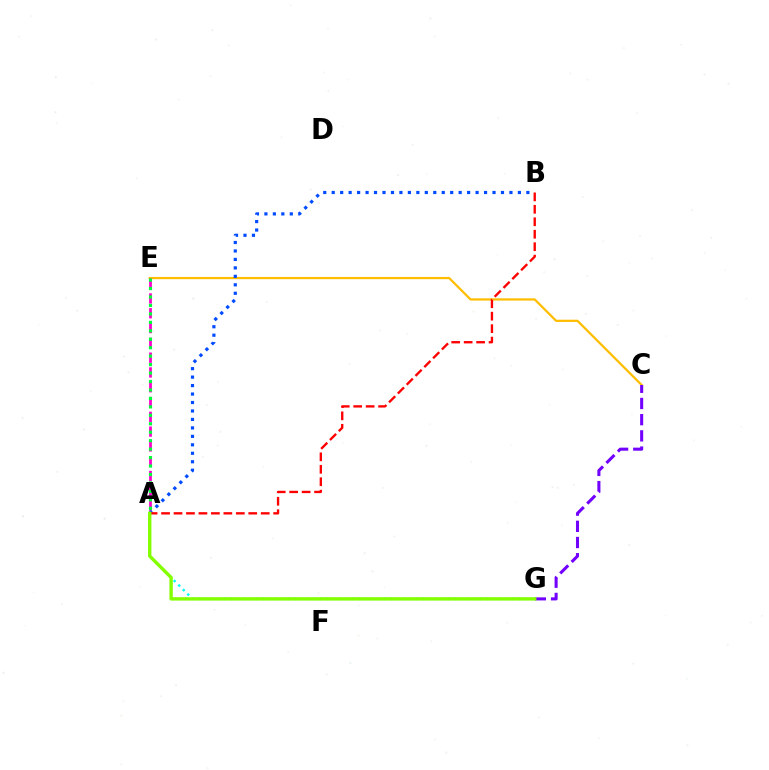{('A', 'G'): [{'color': '#00fff6', 'line_style': 'dotted', 'thickness': 1.74}, {'color': '#84ff00', 'line_style': 'solid', 'thickness': 2.43}], ('C', 'E'): [{'color': '#ffbd00', 'line_style': 'solid', 'thickness': 1.62}], ('A', 'E'): [{'color': '#ff00cf', 'line_style': 'dashed', 'thickness': 2.01}, {'color': '#00ff39', 'line_style': 'dotted', 'thickness': 2.3}], ('A', 'B'): [{'color': '#004bff', 'line_style': 'dotted', 'thickness': 2.3}, {'color': '#ff0000', 'line_style': 'dashed', 'thickness': 1.69}], ('C', 'G'): [{'color': '#7200ff', 'line_style': 'dashed', 'thickness': 2.2}]}